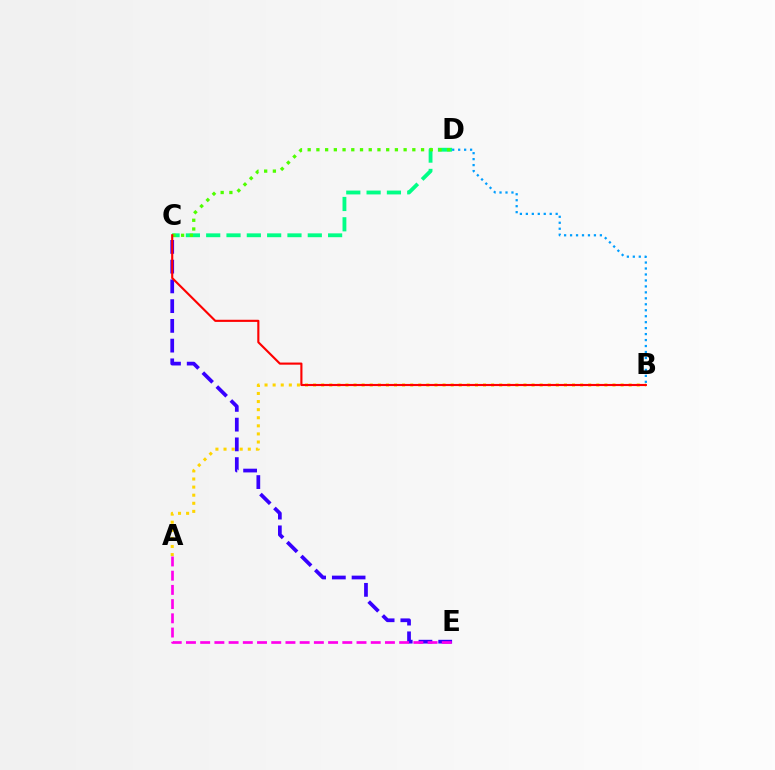{('A', 'B'): [{'color': '#ffd500', 'line_style': 'dotted', 'thickness': 2.2}], ('C', 'D'): [{'color': '#00ff86', 'line_style': 'dashed', 'thickness': 2.76}, {'color': '#4fff00', 'line_style': 'dotted', 'thickness': 2.37}], ('C', 'E'): [{'color': '#3700ff', 'line_style': 'dashed', 'thickness': 2.68}], ('B', 'C'): [{'color': '#ff0000', 'line_style': 'solid', 'thickness': 1.53}], ('B', 'D'): [{'color': '#009eff', 'line_style': 'dotted', 'thickness': 1.62}], ('A', 'E'): [{'color': '#ff00ed', 'line_style': 'dashed', 'thickness': 1.93}]}